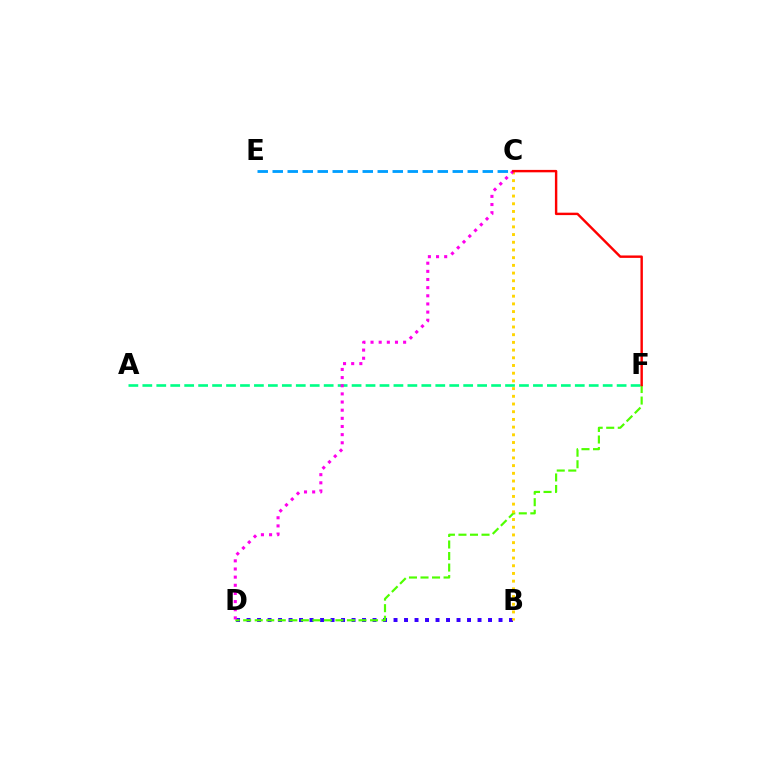{('B', 'D'): [{'color': '#3700ff', 'line_style': 'dotted', 'thickness': 2.85}], ('C', 'E'): [{'color': '#009eff', 'line_style': 'dashed', 'thickness': 2.04}], ('D', 'F'): [{'color': '#4fff00', 'line_style': 'dashed', 'thickness': 1.57}], ('A', 'F'): [{'color': '#00ff86', 'line_style': 'dashed', 'thickness': 1.9}], ('B', 'C'): [{'color': '#ffd500', 'line_style': 'dotted', 'thickness': 2.09}], ('C', 'D'): [{'color': '#ff00ed', 'line_style': 'dotted', 'thickness': 2.21}], ('C', 'F'): [{'color': '#ff0000', 'line_style': 'solid', 'thickness': 1.74}]}